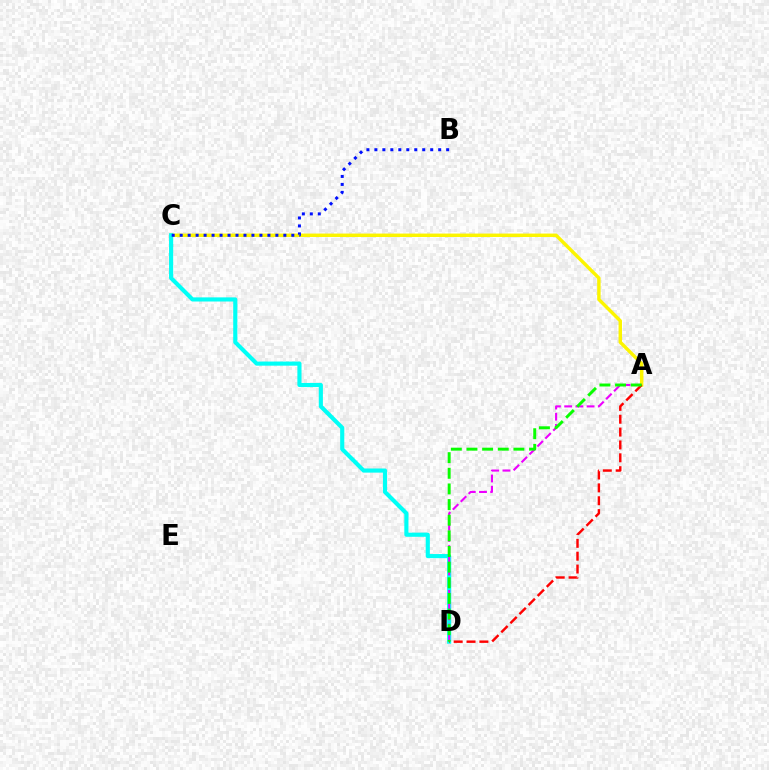{('A', 'C'): [{'color': '#fcf500', 'line_style': 'solid', 'thickness': 2.47}], ('C', 'D'): [{'color': '#00fff6', 'line_style': 'solid', 'thickness': 2.97}], ('A', 'D'): [{'color': '#ee00ff', 'line_style': 'dashed', 'thickness': 1.52}, {'color': '#ff0000', 'line_style': 'dashed', 'thickness': 1.75}, {'color': '#08ff00', 'line_style': 'dashed', 'thickness': 2.12}], ('B', 'C'): [{'color': '#0010ff', 'line_style': 'dotted', 'thickness': 2.17}]}